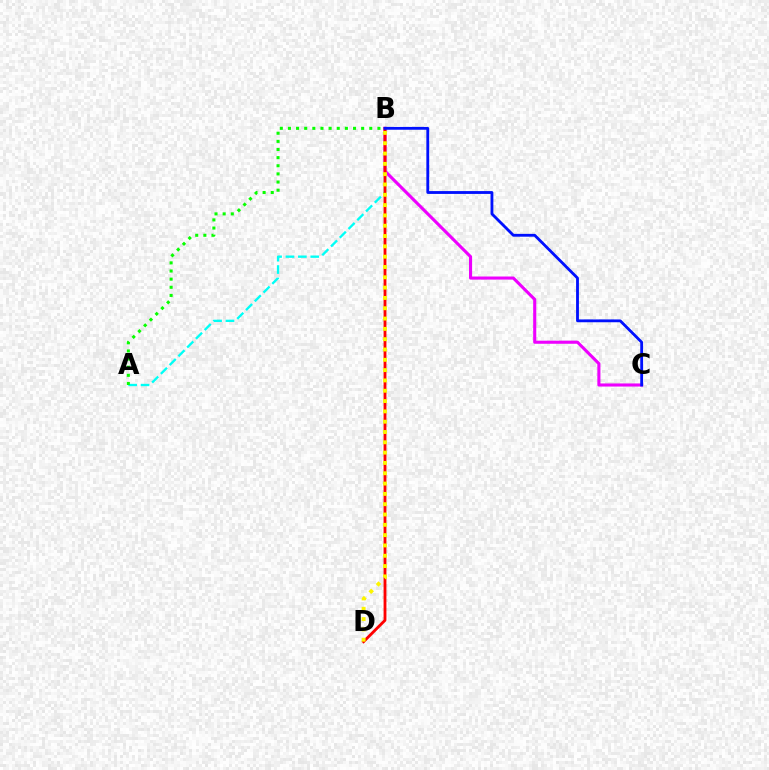{('A', 'B'): [{'color': '#00fff6', 'line_style': 'dashed', 'thickness': 1.68}, {'color': '#08ff00', 'line_style': 'dotted', 'thickness': 2.21}], ('B', 'C'): [{'color': '#ee00ff', 'line_style': 'solid', 'thickness': 2.23}, {'color': '#0010ff', 'line_style': 'solid', 'thickness': 2.03}], ('B', 'D'): [{'color': '#ff0000', 'line_style': 'solid', 'thickness': 2.04}, {'color': '#fcf500', 'line_style': 'dotted', 'thickness': 2.8}]}